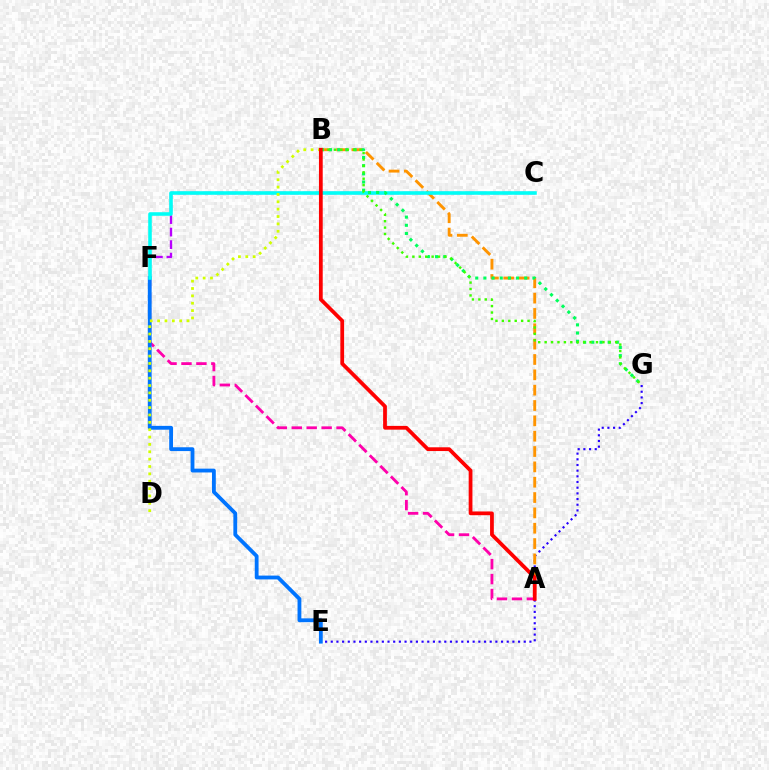{('E', 'G'): [{'color': '#2500ff', 'line_style': 'dotted', 'thickness': 1.54}], ('A', 'B'): [{'color': '#ff9400', 'line_style': 'dashed', 'thickness': 2.08}, {'color': '#ff0000', 'line_style': 'solid', 'thickness': 2.71}], ('A', 'F'): [{'color': '#ff00ac', 'line_style': 'dashed', 'thickness': 2.03}], ('E', 'F'): [{'color': '#0074ff', 'line_style': 'solid', 'thickness': 2.75}], ('C', 'F'): [{'color': '#b900ff', 'line_style': 'dashed', 'thickness': 1.7}, {'color': '#00fff6', 'line_style': 'solid', 'thickness': 2.56}], ('B', 'D'): [{'color': '#d1ff00', 'line_style': 'dotted', 'thickness': 2.0}], ('B', 'G'): [{'color': '#00ff5c', 'line_style': 'dotted', 'thickness': 2.22}, {'color': '#3dff00', 'line_style': 'dotted', 'thickness': 1.74}]}